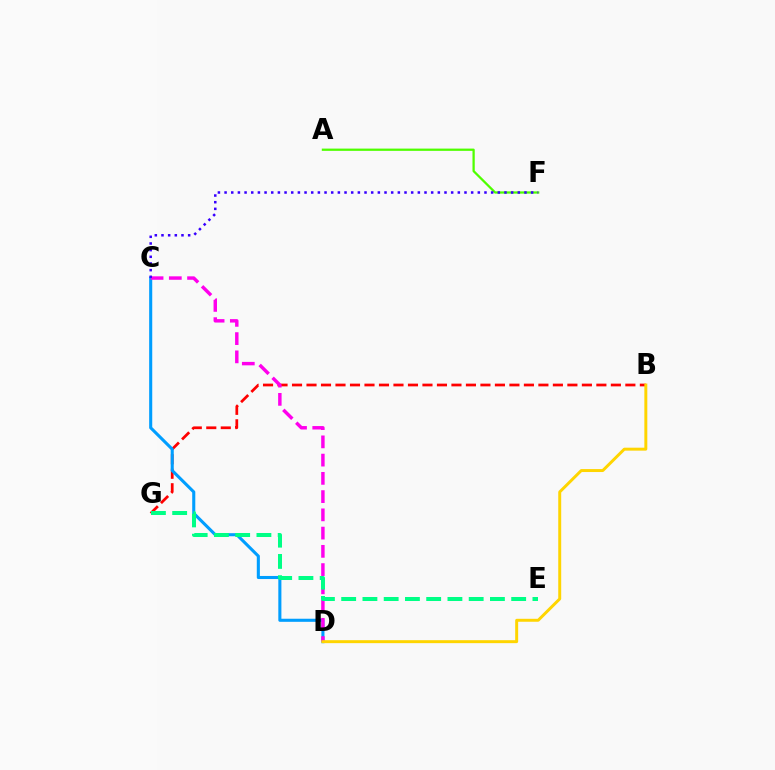{('B', 'G'): [{'color': '#ff0000', 'line_style': 'dashed', 'thickness': 1.97}], ('C', 'D'): [{'color': '#009eff', 'line_style': 'solid', 'thickness': 2.22}, {'color': '#ff00ed', 'line_style': 'dashed', 'thickness': 2.48}], ('A', 'F'): [{'color': '#4fff00', 'line_style': 'solid', 'thickness': 1.63}], ('C', 'F'): [{'color': '#3700ff', 'line_style': 'dotted', 'thickness': 1.81}], ('E', 'G'): [{'color': '#00ff86', 'line_style': 'dashed', 'thickness': 2.89}], ('B', 'D'): [{'color': '#ffd500', 'line_style': 'solid', 'thickness': 2.13}]}